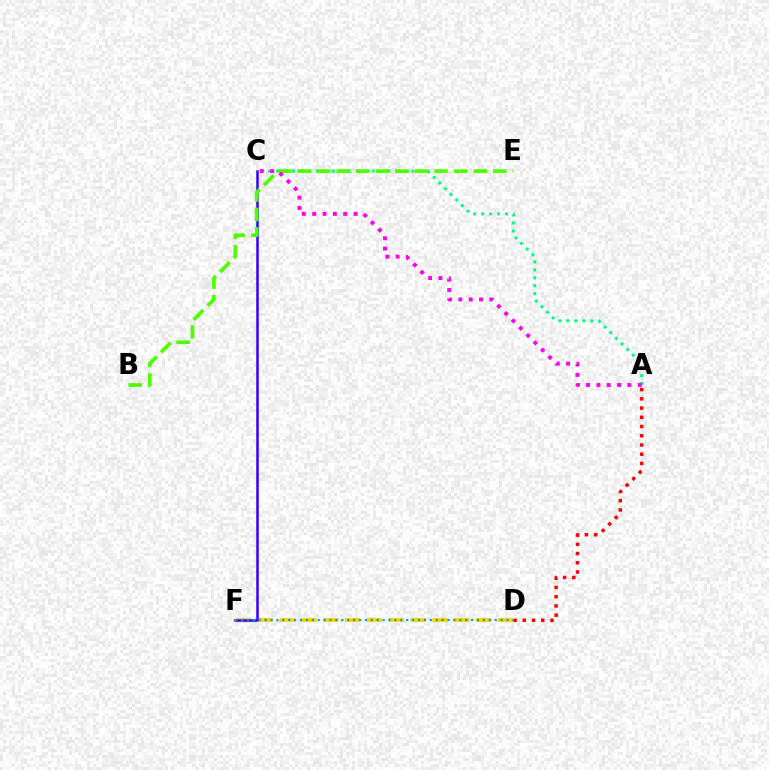{('D', 'F'): [{'color': '#ffd500', 'line_style': 'dashed', 'thickness': 2.96}, {'color': '#009eff', 'line_style': 'dotted', 'thickness': 1.6}], ('C', 'F'): [{'color': '#3700ff', 'line_style': 'solid', 'thickness': 1.82}], ('A', 'D'): [{'color': '#ff0000', 'line_style': 'dotted', 'thickness': 2.51}], ('A', 'C'): [{'color': '#00ff86', 'line_style': 'dotted', 'thickness': 2.16}, {'color': '#ff00ed', 'line_style': 'dotted', 'thickness': 2.81}], ('B', 'E'): [{'color': '#4fff00', 'line_style': 'dashed', 'thickness': 2.66}]}